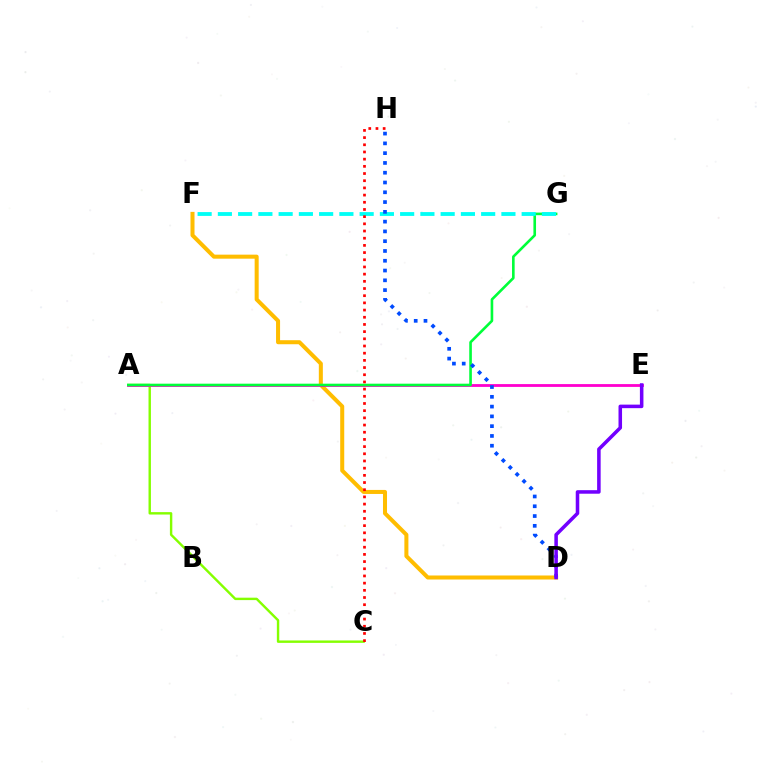{('A', 'C'): [{'color': '#84ff00', 'line_style': 'solid', 'thickness': 1.74}], ('D', 'F'): [{'color': '#ffbd00', 'line_style': 'solid', 'thickness': 2.9}], ('A', 'E'): [{'color': '#ff00cf', 'line_style': 'solid', 'thickness': 2.02}], ('A', 'G'): [{'color': '#00ff39', 'line_style': 'solid', 'thickness': 1.88}], ('F', 'G'): [{'color': '#00fff6', 'line_style': 'dashed', 'thickness': 2.75}], ('D', 'H'): [{'color': '#004bff', 'line_style': 'dotted', 'thickness': 2.66}], ('C', 'H'): [{'color': '#ff0000', 'line_style': 'dotted', 'thickness': 1.95}], ('D', 'E'): [{'color': '#7200ff', 'line_style': 'solid', 'thickness': 2.55}]}